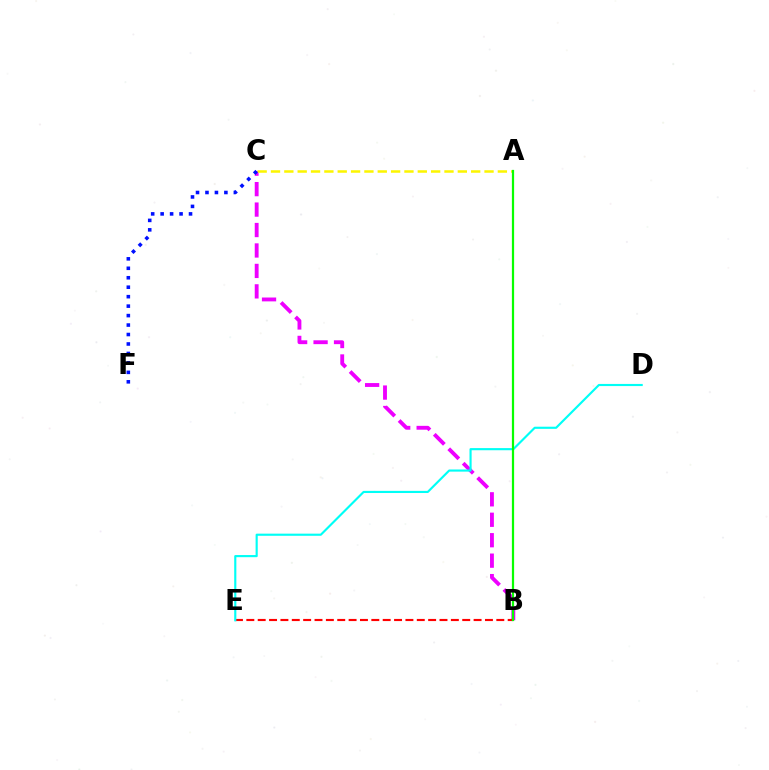{('B', 'C'): [{'color': '#ee00ff', 'line_style': 'dashed', 'thickness': 2.78}], ('A', 'C'): [{'color': '#fcf500', 'line_style': 'dashed', 'thickness': 1.81}], ('C', 'F'): [{'color': '#0010ff', 'line_style': 'dotted', 'thickness': 2.57}], ('B', 'E'): [{'color': '#ff0000', 'line_style': 'dashed', 'thickness': 1.54}], ('D', 'E'): [{'color': '#00fff6', 'line_style': 'solid', 'thickness': 1.54}], ('A', 'B'): [{'color': '#08ff00', 'line_style': 'solid', 'thickness': 1.6}]}